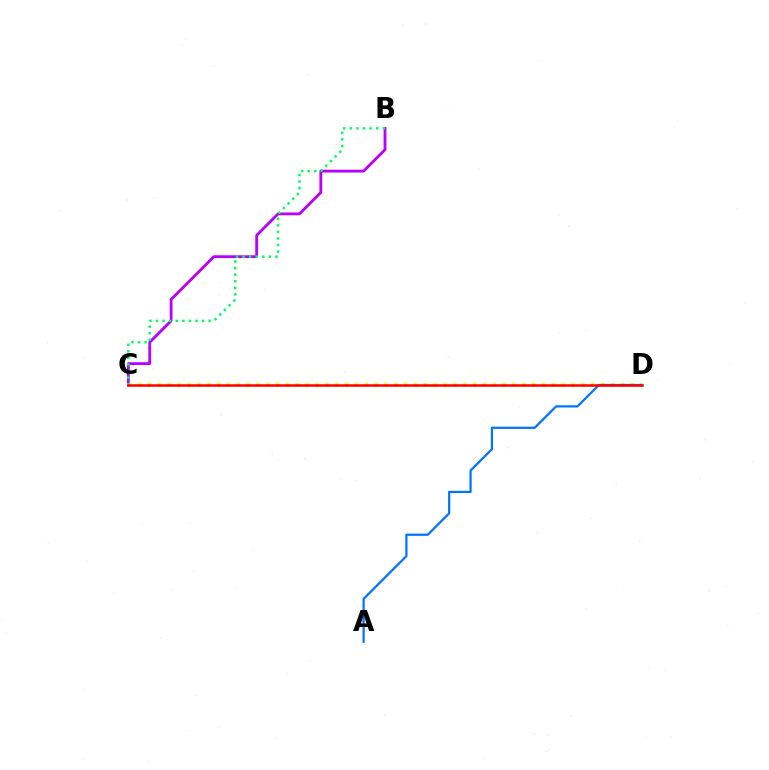{('B', 'C'): [{'color': '#b900ff', 'line_style': 'solid', 'thickness': 2.02}, {'color': '#00ff5c', 'line_style': 'dotted', 'thickness': 1.79}], ('C', 'D'): [{'color': '#d1ff00', 'line_style': 'dotted', 'thickness': 2.68}, {'color': '#ff0000', 'line_style': 'solid', 'thickness': 1.82}], ('A', 'D'): [{'color': '#0074ff', 'line_style': 'solid', 'thickness': 1.61}]}